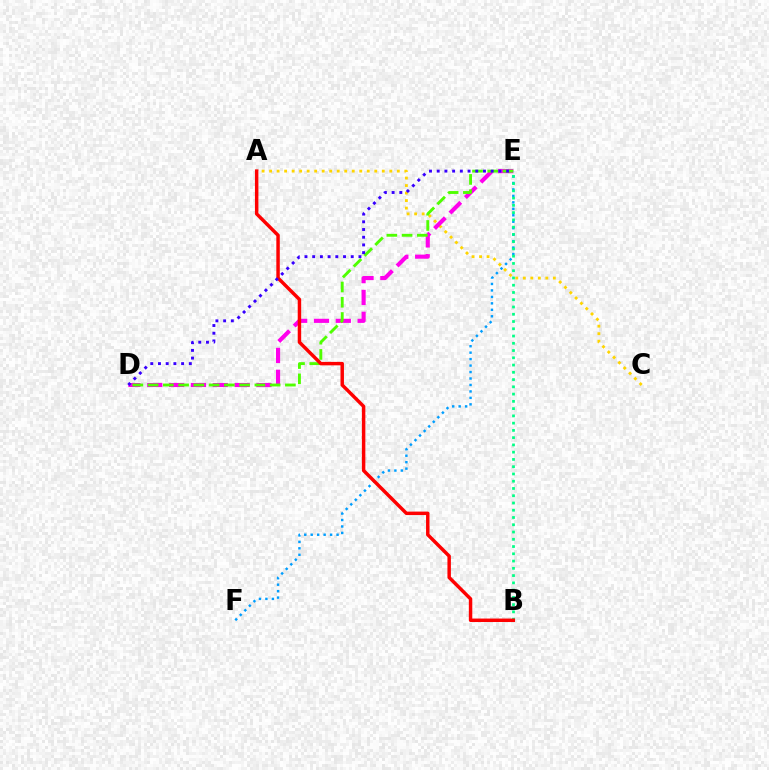{('A', 'C'): [{'color': '#ffd500', 'line_style': 'dotted', 'thickness': 2.04}], ('D', 'E'): [{'color': '#ff00ed', 'line_style': 'dashed', 'thickness': 2.97}, {'color': '#4fff00', 'line_style': 'dashed', 'thickness': 2.07}, {'color': '#3700ff', 'line_style': 'dotted', 'thickness': 2.09}], ('E', 'F'): [{'color': '#009eff', 'line_style': 'dotted', 'thickness': 1.76}], ('B', 'E'): [{'color': '#00ff86', 'line_style': 'dotted', 'thickness': 1.97}], ('A', 'B'): [{'color': '#ff0000', 'line_style': 'solid', 'thickness': 2.49}]}